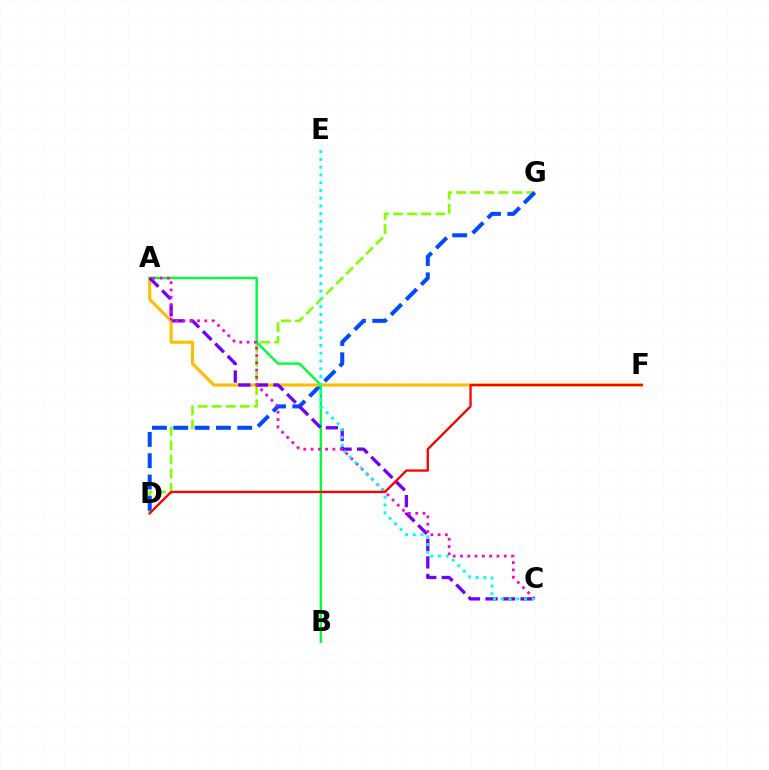{('D', 'G'): [{'color': '#84ff00', 'line_style': 'dashed', 'thickness': 1.91}, {'color': '#004bff', 'line_style': 'dashed', 'thickness': 2.9}], ('A', 'F'): [{'color': '#ffbd00', 'line_style': 'solid', 'thickness': 2.25}], ('A', 'B'): [{'color': '#00ff39', 'line_style': 'solid', 'thickness': 1.74}], ('A', 'C'): [{'color': '#7200ff', 'line_style': 'dashed', 'thickness': 2.38}, {'color': '#ff00cf', 'line_style': 'dotted', 'thickness': 1.98}], ('C', 'E'): [{'color': '#00fff6', 'line_style': 'dotted', 'thickness': 2.11}], ('D', 'F'): [{'color': '#ff0000', 'line_style': 'solid', 'thickness': 1.66}]}